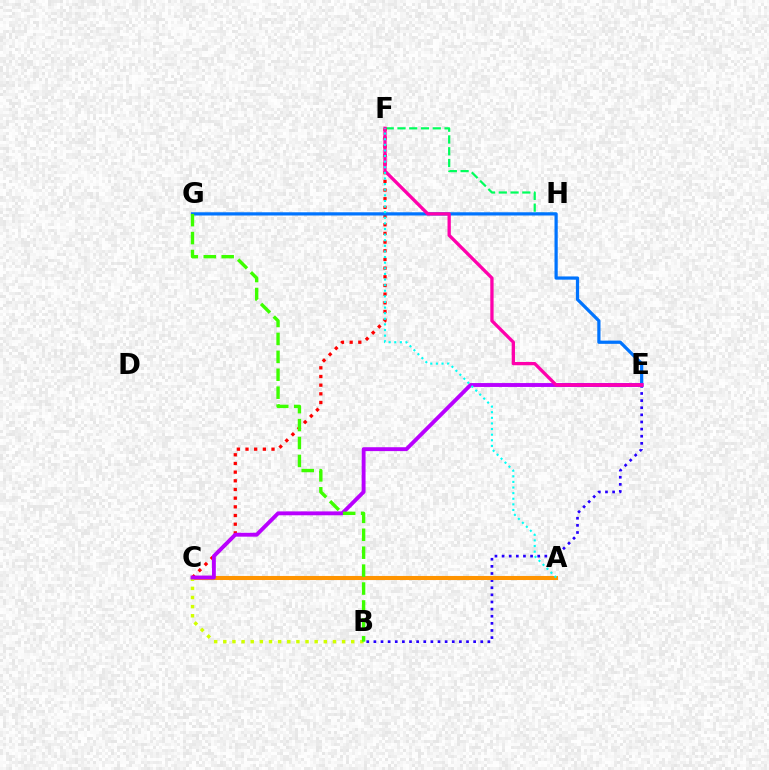{('B', 'E'): [{'color': '#2500ff', 'line_style': 'dotted', 'thickness': 1.94}], ('F', 'H'): [{'color': '#00ff5c', 'line_style': 'dashed', 'thickness': 1.6}], ('A', 'C'): [{'color': '#ff9400', 'line_style': 'solid', 'thickness': 2.93}], ('C', 'F'): [{'color': '#ff0000', 'line_style': 'dotted', 'thickness': 2.36}], ('B', 'C'): [{'color': '#d1ff00', 'line_style': 'dotted', 'thickness': 2.48}], ('E', 'G'): [{'color': '#0074ff', 'line_style': 'solid', 'thickness': 2.32}], ('C', 'E'): [{'color': '#b900ff', 'line_style': 'solid', 'thickness': 2.79}], ('E', 'F'): [{'color': '#ff00ac', 'line_style': 'solid', 'thickness': 2.37}], ('A', 'F'): [{'color': '#00fff6', 'line_style': 'dotted', 'thickness': 1.52}], ('B', 'G'): [{'color': '#3dff00', 'line_style': 'dashed', 'thickness': 2.44}]}